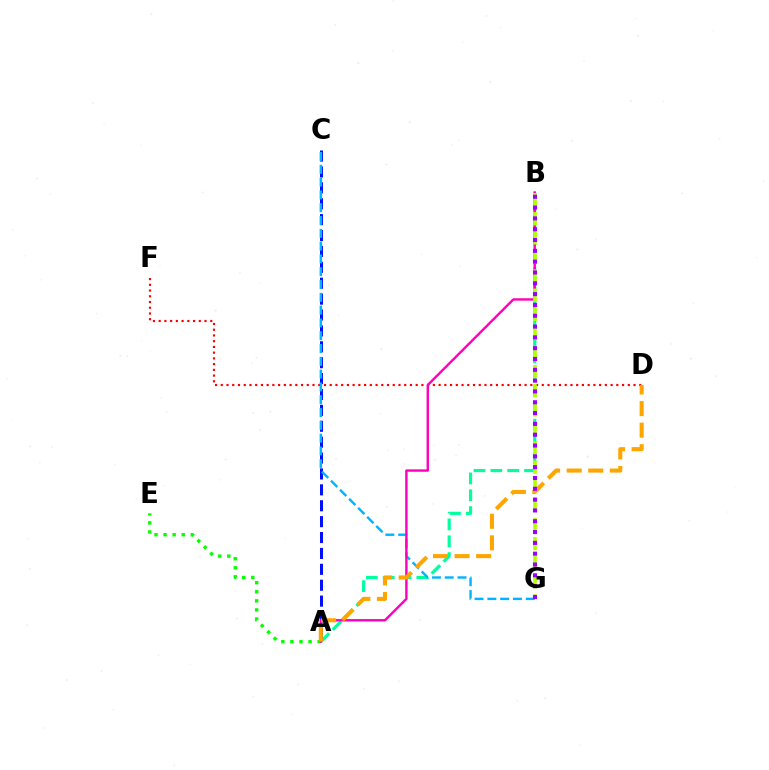{('A', 'B'): [{'color': '#00ff9d', 'line_style': 'dashed', 'thickness': 2.29}, {'color': '#ff00bd', 'line_style': 'solid', 'thickness': 1.74}], ('A', 'C'): [{'color': '#0010ff', 'line_style': 'dashed', 'thickness': 2.16}], ('D', 'F'): [{'color': '#ff0000', 'line_style': 'dotted', 'thickness': 1.56}], ('C', 'G'): [{'color': '#00b5ff', 'line_style': 'dashed', 'thickness': 1.74}], ('A', 'E'): [{'color': '#08ff00', 'line_style': 'dotted', 'thickness': 2.47}], ('B', 'G'): [{'color': '#b3ff00', 'line_style': 'dashed', 'thickness': 2.6}, {'color': '#9b00ff', 'line_style': 'dotted', 'thickness': 2.94}], ('A', 'D'): [{'color': '#ffa500', 'line_style': 'dashed', 'thickness': 2.93}]}